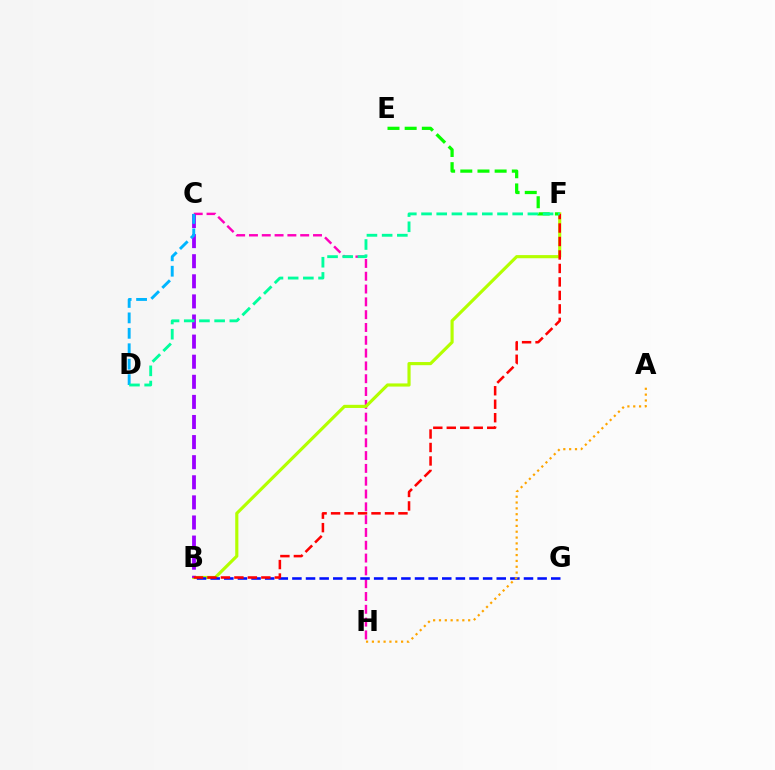{('E', 'F'): [{'color': '#08ff00', 'line_style': 'dashed', 'thickness': 2.33}], ('C', 'H'): [{'color': '#ff00bd', 'line_style': 'dashed', 'thickness': 1.74}], ('B', 'F'): [{'color': '#b3ff00', 'line_style': 'solid', 'thickness': 2.27}, {'color': '#ff0000', 'line_style': 'dashed', 'thickness': 1.83}], ('B', 'G'): [{'color': '#0010ff', 'line_style': 'dashed', 'thickness': 1.85}], ('B', 'C'): [{'color': '#9b00ff', 'line_style': 'dashed', 'thickness': 2.73}], ('C', 'D'): [{'color': '#00b5ff', 'line_style': 'dashed', 'thickness': 2.1}], ('D', 'F'): [{'color': '#00ff9d', 'line_style': 'dashed', 'thickness': 2.06}], ('A', 'H'): [{'color': '#ffa500', 'line_style': 'dotted', 'thickness': 1.59}]}